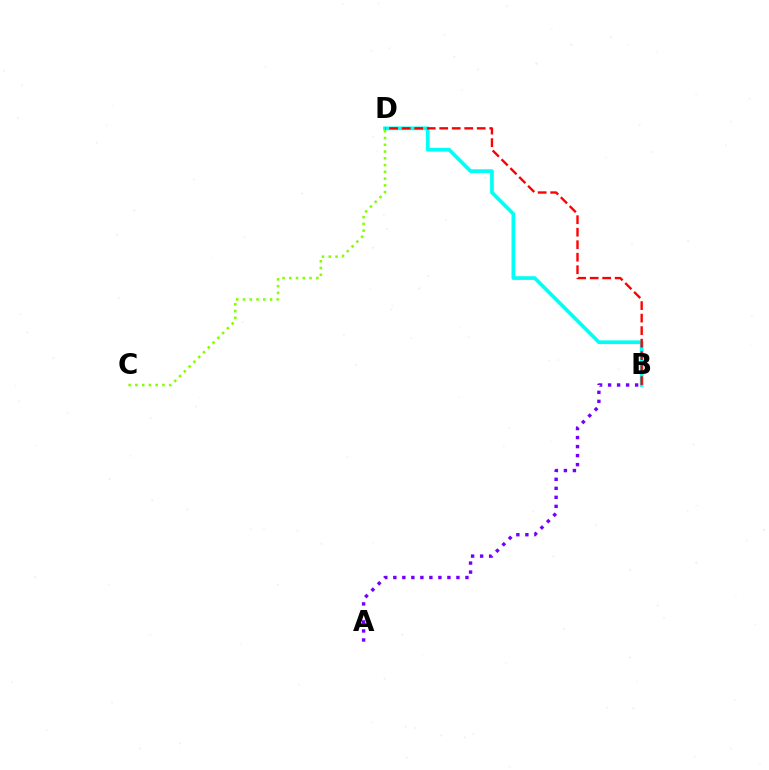{('B', 'D'): [{'color': '#00fff6', 'line_style': 'solid', 'thickness': 2.67}, {'color': '#ff0000', 'line_style': 'dashed', 'thickness': 1.7}], ('A', 'B'): [{'color': '#7200ff', 'line_style': 'dotted', 'thickness': 2.45}], ('C', 'D'): [{'color': '#84ff00', 'line_style': 'dotted', 'thickness': 1.84}]}